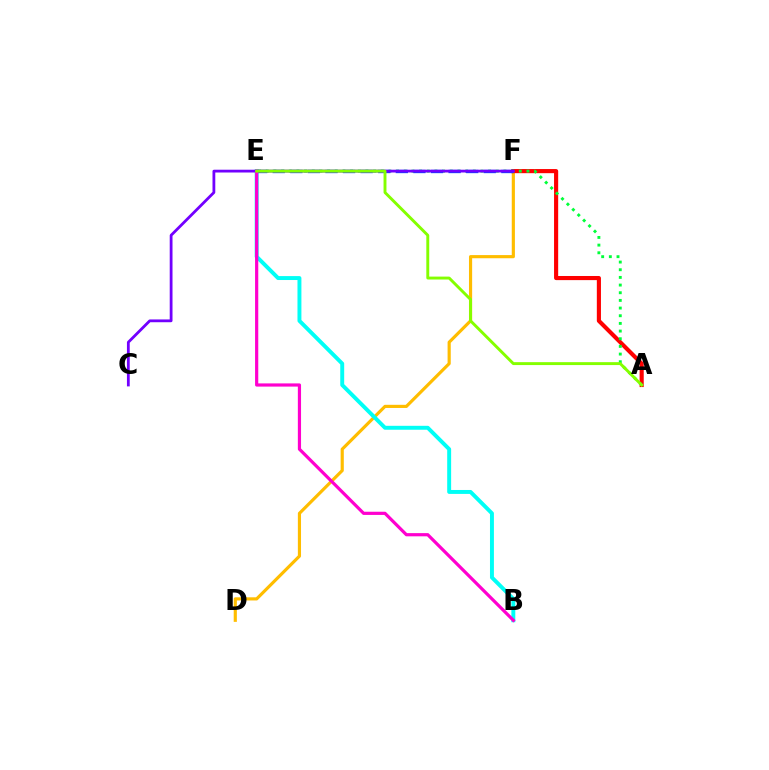{('D', 'F'): [{'color': '#ffbd00', 'line_style': 'solid', 'thickness': 2.28}], ('A', 'F'): [{'color': '#ff0000', 'line_style': 'solid', 'thickness': 2.97}], ('B', 'E'): [{'color': '#00fff6', 'line_style': 'solid', 'thickness': 2.83}, {'color': '#ff00cf', 'line_style': 'solid', 'thickness': 2.3}], ('A', 'E'): [{'color': '#00ff39', 'line_style': 'dotted', 'thickness': 2.08}, {'color': '#84ff00', 'line_style': 'solid', 'thickness': 2.1}], ('E', 'F'): [{'color': '#004bff', 'line_style': 'dashed', 'thickness': 2.39}], ('C', 'F'): [{'color': '#7200ff', 'line_style': 'solid', 'thickness': 2.01}]}